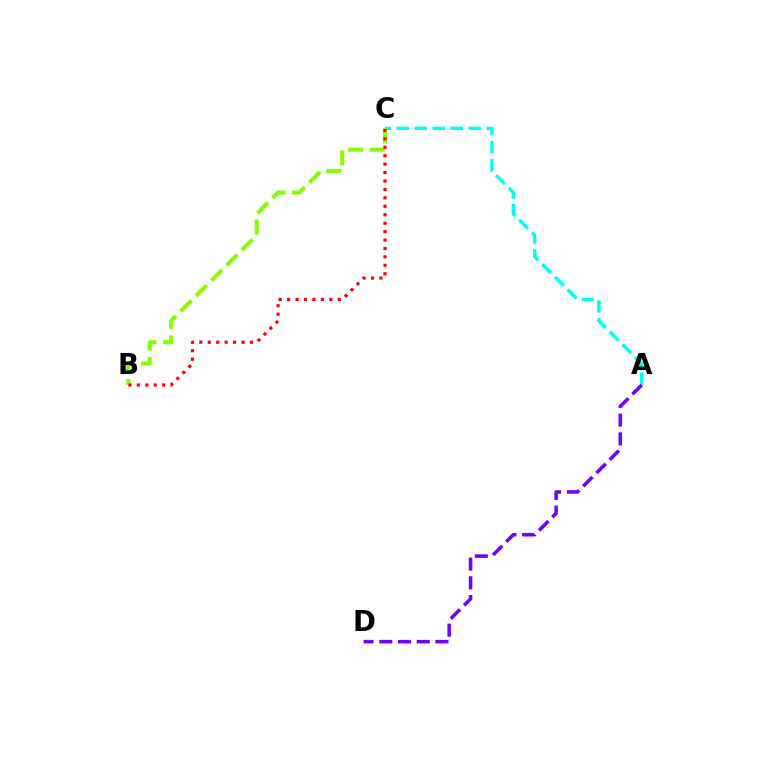{('A', 'C'): [{'color': '#00fff6', 'line_style': 'dashed', 'thickness': 2.45}], ('B', 'C'): [{'color': '#84ff00', 'line_style': 'dashed', 'thickness': 2.94}, {'color': '#ff0000', 'line_style': 'dotted', 'thickness': 2.29}], ('A', 'D'): [{'color': '#7200ff', 'line_style': 'dashed', 'thickness': 2.54}]}